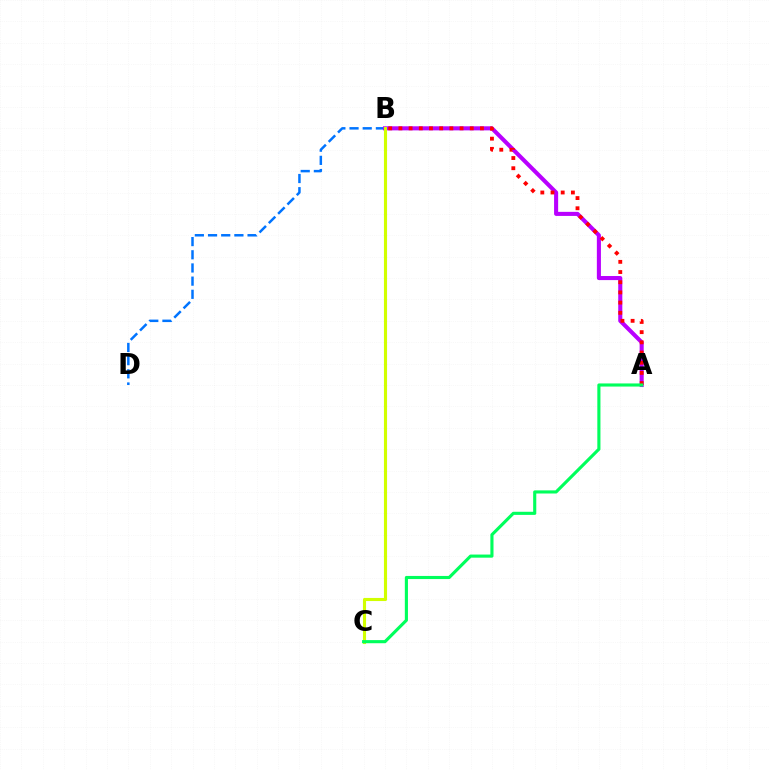{('B', 'D'): [{'color': '#0074ff', 'line_style': 'dashed', 'thickness': 1.79}], ('A', 'B'): [{'color': '#b900ff', 'line_style': 'solid', 'thickness': 2.93}, {'color': '#ff0000', 'line_style': 'dotted', 'thickness': 2.77}], ('B', 'C'): [{'color': '#d1ff00', 'line_style': 'solid', 'thickness': 2.24}], ('A', 'C'): [{'color': '#00ff5c', 'line_style': 'solid', 'thickness': 2.25}]}